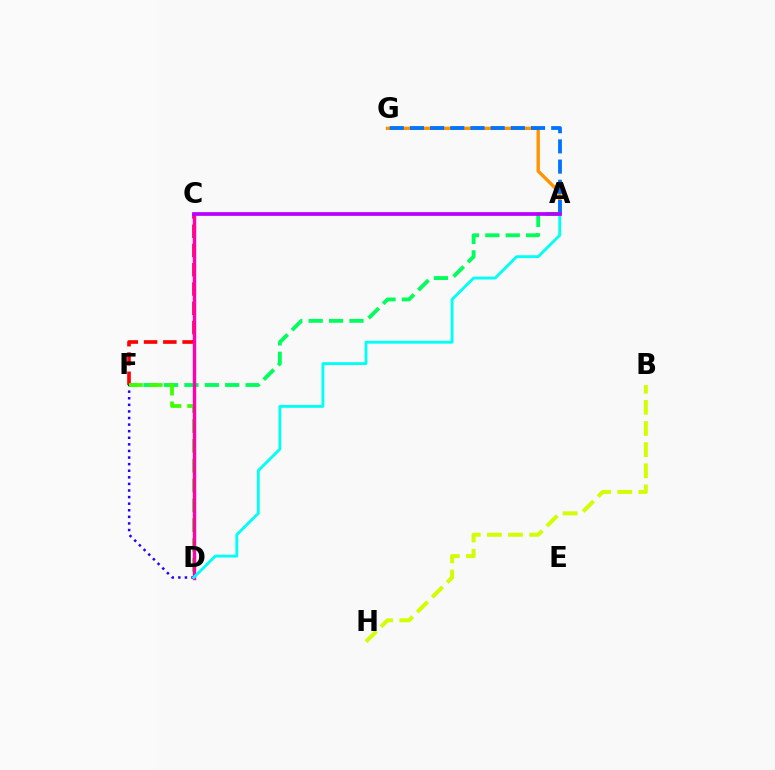{('A', 'G'): [{'color': '#ff9400', 'line_style': 'solid', 'thickness': 2.42}, {'color': '#0074ff', 'line_style': 'dashed', 'thickness': 2.74}], ('A', 'F'): [{'color': '#00ff5c', 'line_style': 'dashed', 'thickness': 2.77}], ('C', 'F'): [{'color': '#ff0000', 'line_style': 'dashed', 'thickness': 2.62}], ('B', 'H'): [{'color': '#d1ff00', 'line_style': 'dashed', 'thickness': 2.87}], ('D', 'F'): [{'color': '#2500ff', 'line_style': 'dotted', 'thickness': 1.79}, {'color': '#3dff00', 'line_style': 'dashed', 'thickness': 2.69}], ('C', 'D'): [{'color': '#ff00ac', 'line_style': 'solid', 'thickness': 2.45}], ('A', 'D'): [{'color': '#00fff6', 'line_style': 'solid', 'thickness': 2.06}], ('A', 'C'): [{'color': '#b900ff', 'line_style': 'solid', 'thickness': 2.66}]}